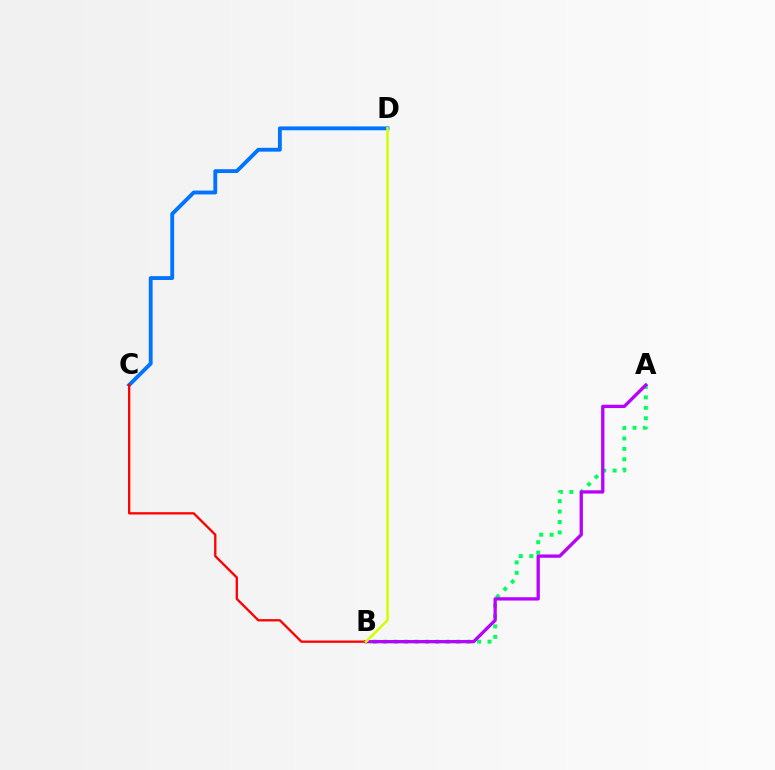{('A', 'B'): [{'color': '#00ff5c', 'line_style': 'dotted', 'thickness': 2.83}, {'color': '#b900ff', 'line_style': 'solid', 'thickness': 2.37}], ('C', 'D'): [{'color': '#0074ff', 'line_style': 'solid', 'thickness': 2.77}], ('B', 'C'): [{'color': '#ff0000', 'line_style': 'solid', 'thickness': 1.66}], ('B', 'D'): [{'color': '#d1ff00', 'line_style': 'solid', 'thickness': 1.85}]}